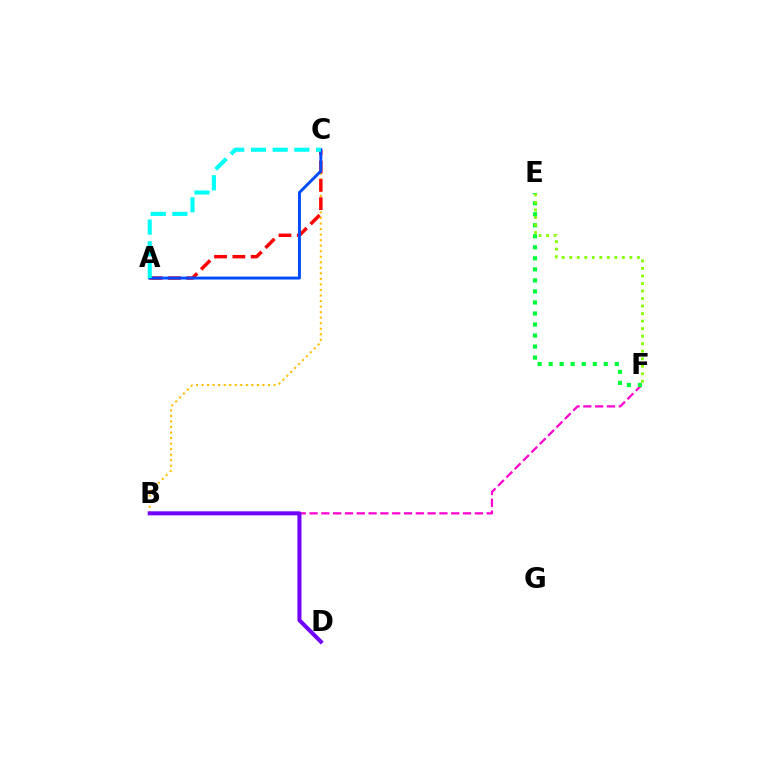{('B', 'F'): [{'color': '#ff00cf', 'line_style': 'dashed', 'thickness': 1.6}], ('B', 'C'): [{'color': '#ffbd00', 'line_style': 'dotted', 'thickness': 1.5}], ('B', 'D'): [{'color': '#7200ff', 'line_style': 'solid', 'thickness': 2.9}], ('A', 'C'): [{'color': '#ff0000', 'line_style': 'dashed', 'thickness': 2.49}, {'color': '#004bff', 'line_style': 'solid', 'thickness': 2.1}, {'color': '#00fff6', 'line_style': 'dashed', 'thickness': 2.95}], ('E', 'F'): [{'color': '#00ff39', 'line_style': 'dotted', 'thickness': 3.0}, {'color': '#84ff00', 'line_style': 'dotted', 'thickness': 2.04}]}